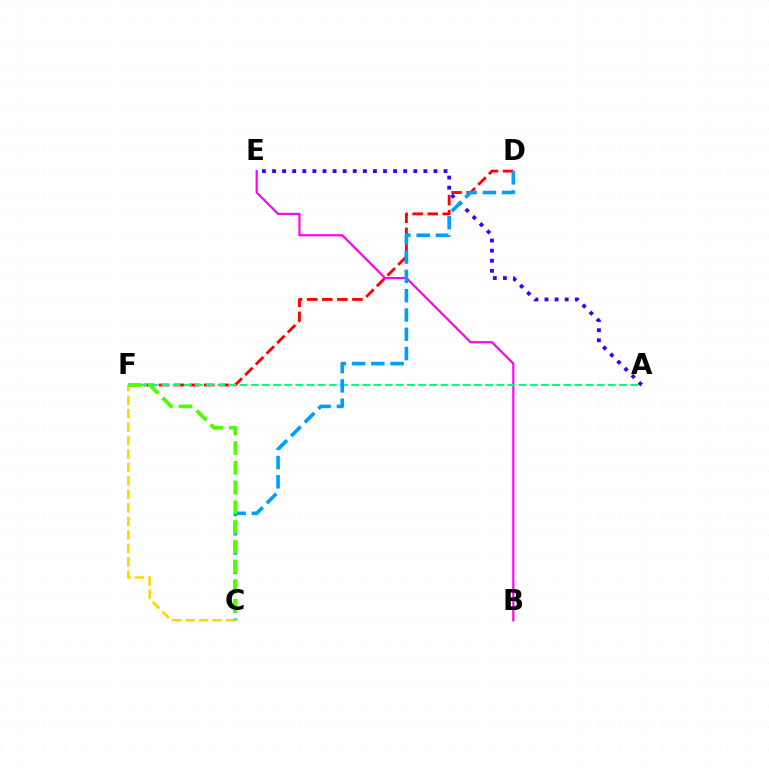{('B', 'E'): [{'color': '#ff00ed', 'line_style': 'solid', 'thickness': 1.55}], ('D', 'F'): [{'color': '#ff0000', 'line_style': 'dashed', 'thickness': 2.05}], ('A', 'E'): [{'color': '#3700ff', 'line_style': 'dotted', 'thickness': 2.74}], ('A', 'F'): [{'color': '#00ff86', 'line_style': 'dashed', 'thickness': 1.52}], ('C', 'D'): [{'color': '#009eff', 'line_style': 'dashed', 'thickness': 2.62}], ('C', 'F'): [{'color': '#ffd500', 'line_style': 'dashed', 'thickness': 1.83}, {'color': '#4fff00', 'line_style': 'dashed', 'thickness': 2.68}]}